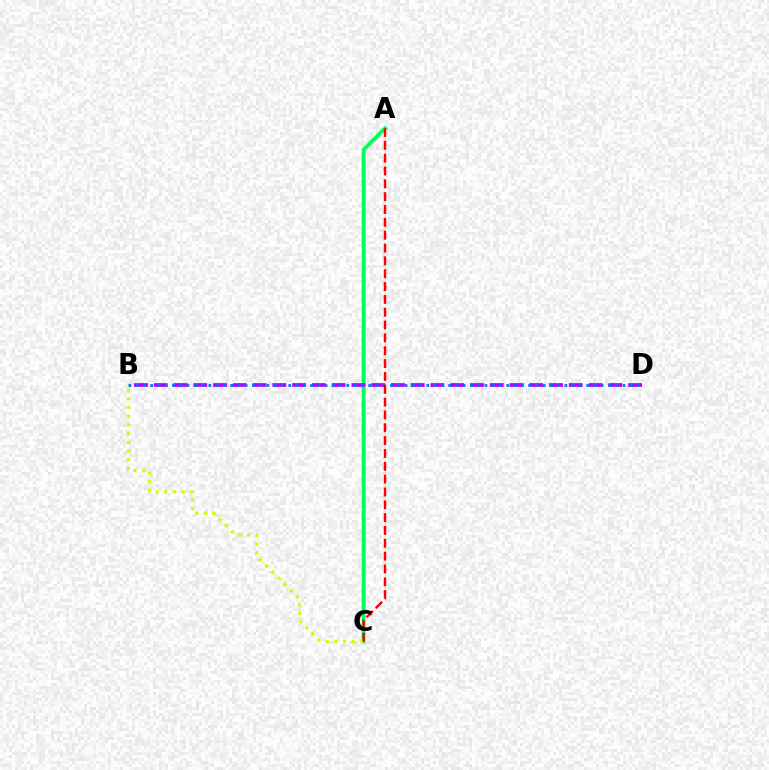{('A', 'C'): [{'color': '#00ff5c', 'line_style': 'solid', 'thickness': 2.78}, {'color': '#ff0000', 'line_style': 'dashed', 'thickness': 1.74}], ('B', 'D'): [{'color': '#b900ff', 'line_style': 'dashed', 'thickness': 2.69}, {'color': '#0074ff', 'line_style': 'dotted', 'thickness': 1.97}], ('B', 'C'): [{'color': '#d1ff00', 'line_style': 'dotted', 'thickness': 2.36}]}